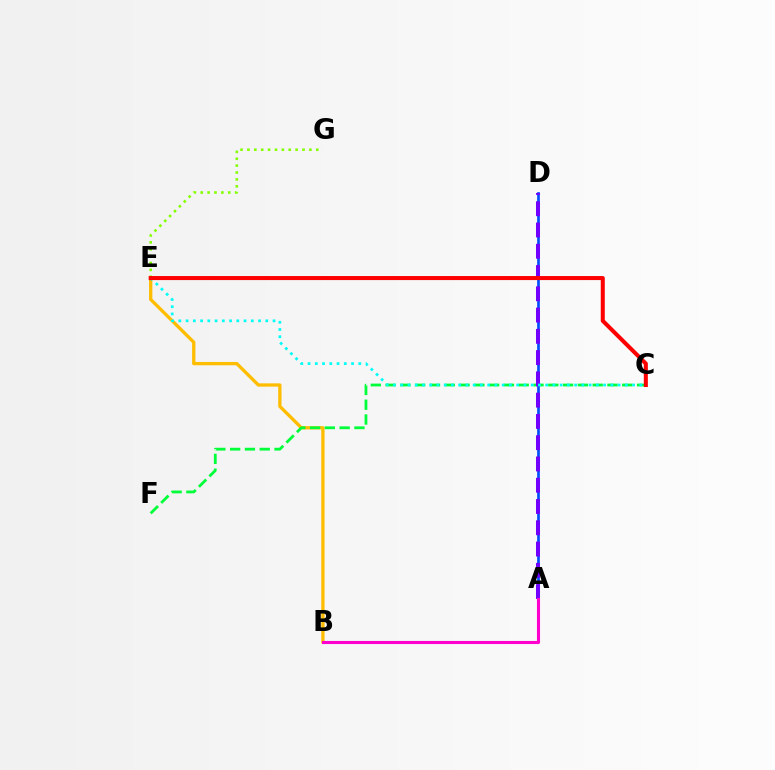{('B', 'E'): [{'color': '#ffbd00', 'line_style': 'solid', 'thickness': 2.37}], ('E', 'G'): [{'color': '#84ff00', 'line_style': 'dotted', 'thickness': 1.87}], ('C', 'F'): [{'color': '#00ff39', 'line_style': 'dashed', 'thickness': 2.01}], ('A', 'D'): [{'color': '#004bff', 'line_style': 'solid', 'thickness': 1.92}, {'color': '#7200ff', 'line_style': 'dashed', 'thickness': 2.89}], ('C', 'E'): [{'color': '#00fff6', 'line_style': 'dotted', 'thickness': 1.97}, {'color': '#ff0000', 'line_style': 'solid', 'thickness': 2.91}], ('A', 'B'): [{'color': '#ff00cf', 'line_style': 'solid', 'thickness': 2.22}]}